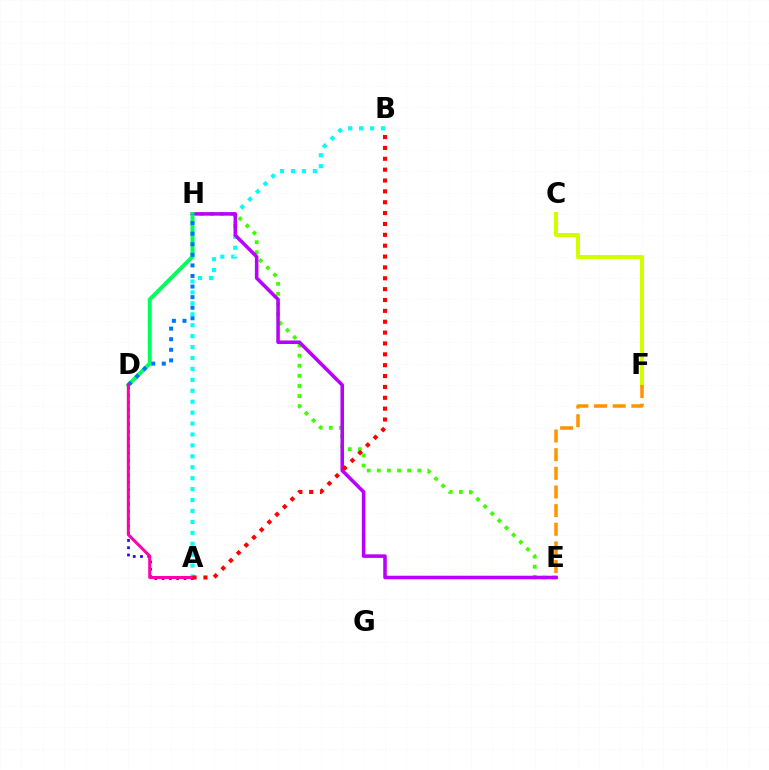{('C', 'F'): [{'color': '#d1ff00', 'line_style': 'solid', 'thickness': 2.92}], ('A', 'D'): [{'color': '#2500ff', 'line_style': 'dotted', 'thickness': 1.97}, {'color': '#ff00ac', 'line_style': 'solid', 'thickness': 2.18}], ('A', 'B'): [{'color': '#00fff6', 'line_style': 'dotted', 'thickness': 2.97}, {'color': '#ff0000', 'line_style': 'dotted', 'thickness': 2.95}], ('E', 'H'): [{'color': '#3dff00', 'line_style': 'dotted', 'thickness': 2.74}, {'color': '#b900ff', 'line_style': 'solid', 'thickness': 2.56}], ('D', 'H'): [{'color': '#00ff5c', 'line_style': 'solid', 'thickness': 2.85}, {'color': '#0074ff', 'line_style': 'dotted', 'thickness': 2.87}], ('E', 'F'): [{'color': '#ff9400', 'line_style': 'dashed', 'thickness': 2.53}]}